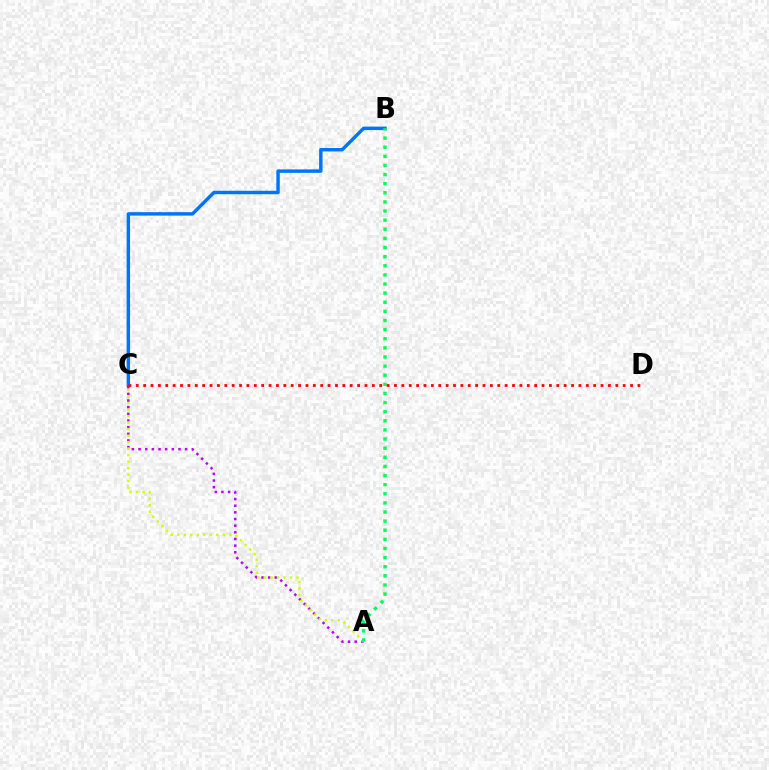{('B', 'C'): [{'color': '#0074ff', 'line_style': 'solid', 'thickness': 2.47}], ('A', 'C'): [{'color': '#b900ff', 'line_style': 'dotted', 'thickness': 1.81}, {'color': '#d1ff00', 'line_style': 'dotted', 'thickness': 1.77}], ('A', 'B'): [{'color': '#00ff5c', 'line_style': 'dotted', 'thickness': 2.48}], ('C', 'D'): [{'color': '#ff0000', 'line_style': 'dotted', 'thickness': 2.0}]}